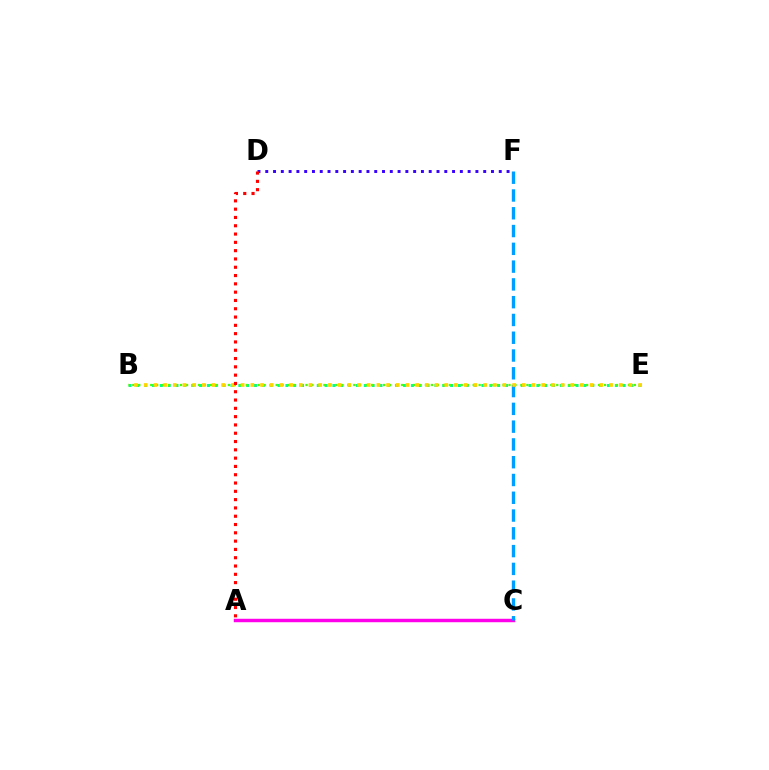{('B', 'E'): [{'color': '#00ff86', 'line_style': 'dotted', 'thickness': 2.13}, {'color': '#4fff00', 'line_style': 'dotted', 'thickness': 1.62}, {'color': '#ffd500', 'line_style': 'dotted', 'thickness': 2.63}], ('A', 'C'): [{'color': '#ff00ed', 'line_style': 'solid', 'thickness': 2.48}], ('D', 'F'): [{'color': '#3700ff', 'line_style': 'dotted', 'thickness': 2.11}], ('C', 'F'): [{'color': '#009eff', 'line_style': 'dashed', 'thickness': 2.42}], ('A', 'D'): [{'color': '#ff0000', 'line_style': 'dotted', 'thickness': 2.25}]}